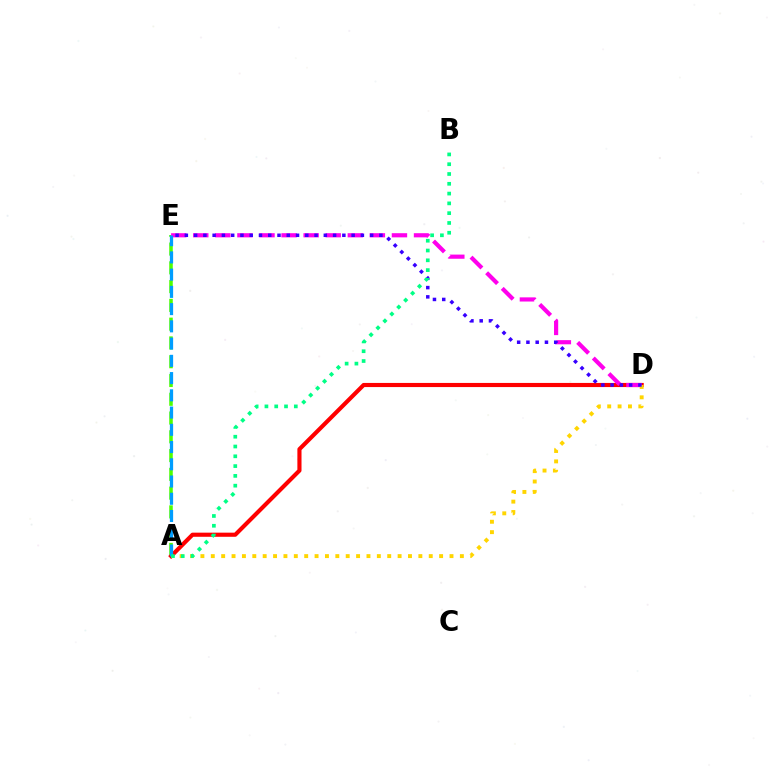{('A', 'E'): [{'color': '#4fff00', 'line_style': 'dashed', 'thickness': 2.55}, {'color': '#009eff', 'line_style': 'dashed', 'thickness': 2.34}], ('A', 'D'): [{'color': '#ff0000', 'line_style': 'solid', 'thickness': 2.98}, {'color': '#ffd500', 'line_style': 'dotted', 'thickness': 2.82}], ('D', 'E'): [{'color': '#ff00ed', 'line_style': 'dashed', 'thickness': 3.0}, {'color': '#3700ff', 'line_style': 'dotted', 'thickness': 2.52}], ('A', 'B'): [{'color': '#00ff86', 'line_style': 'dotted', 'thickness': 2.66}]}